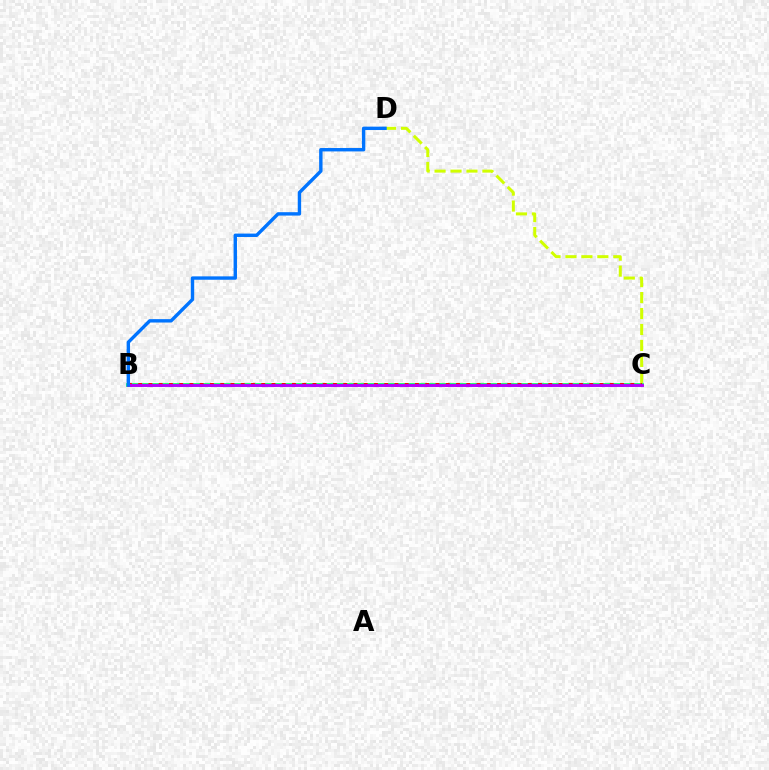{('B', 'C'): [{'color': '#00ff5c', 'line_style': 'solid', 'thickness': 2.64}, {'color': '#ff0000', 'line_style': 'dotted', 'thickness': 2.79}, {'color': '#b900ff', 'line_style': 'solid', 'thickness': 2.08}], ('C', 'D'): [{'color': '#d1ff00', 'line_style': 'dashed', 'thickness': 2.17}], ('B', 'D'): [{'color': '#0074ff', 'line_style': 'solid', 'thickness': 2.45}]}